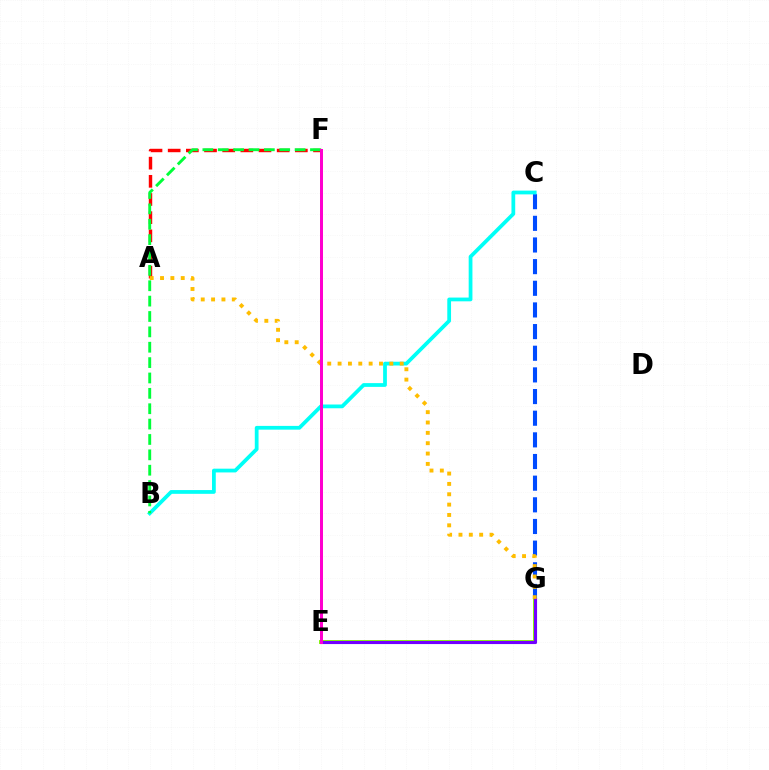{('E', 'G'): [{'color': '#84ff00', 'line_style': 'solid', 'thickness': 2.84}, {'color': '#7200ff', 'line_style': 'solid', 'thickness': 2.25}], ('C', 'G'): [{'color': '#004bff', 'line_style': 'dashed', 'thickness': 2.94}], ('B', 'C'): [{'color': '#00fff6', 'line_style': 'solid', 'thickness': 2.71}], ('A', 'F'): [{'color': '#ff0000', 'line_style': 'dashed', 'thickness': 2.47}], ('A', 'G'): [{'color': '#ffbd00', 'line_style': 'dotted', 'thickness': 2.81}], ('B', 'F'): [{'color': '#00ff39', 'line_style': 'dashed', 'thickness': 2.09}], ('E', 'F'): [{'color': '#ff00cf', 'line_style': 'solid', 'thickness': 2.15}]}